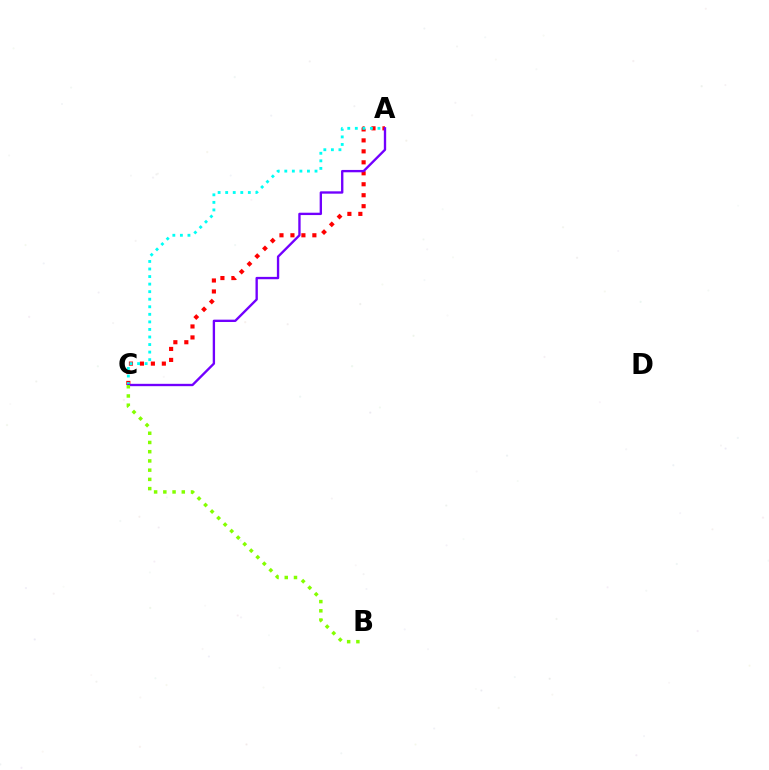{('A', 'C'): [{'color': '#ff0000', 'line_style': 'dotted', 'thickness': 2.98}, {'color': '#00fff6', 'line_style': 'dotted', 'thickness': 2.05}, {'color': '#7200ff', 'line_style': 'solid', 'thickness': 1.69}], ('B', 'C'): [{'color': '#84ff00', 'line_style': 'dotted', 'thickness': 2.51}]}